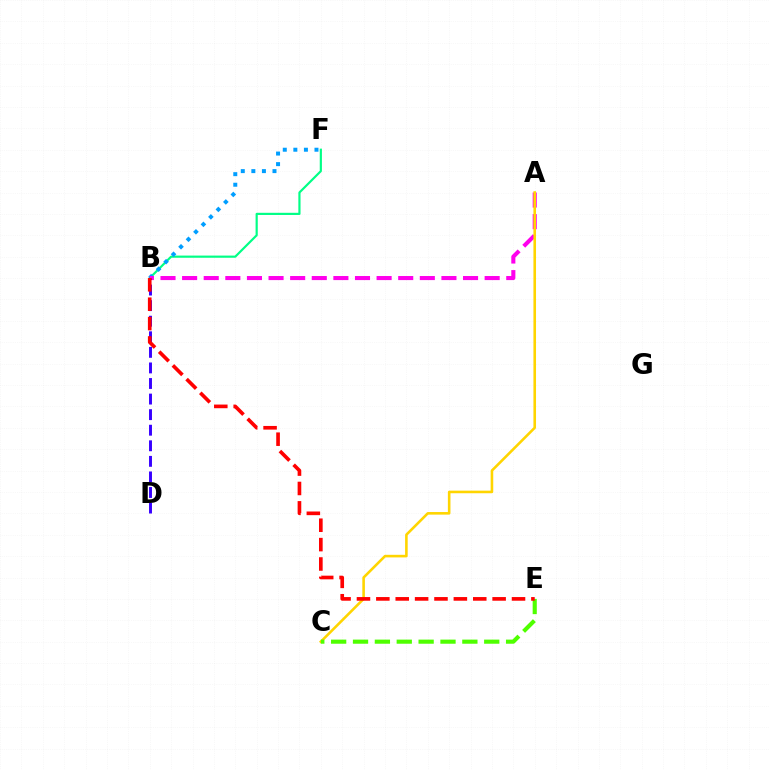{('B', 'F'): [{'color': '#00ff86', 'line_style': 'solid', 'thickness': 1.57}, {'color': '#009eff', 'line_style': 'dotted', 'thickness': 2.87}], ('A', 'B'): [{'color': '#ff00ed', 'line_style': 'dashed', 'thickness': 2.94}], ('B', 'D'): [{'color': '#3700ff', 'line_style': 'dashed', 'thickness': 2.12}], ('A', 'C'): [{'color': '#ffd500', 'line_style': 'solid', 'thickness': 1.87}], ('C', 'E'): [{'color': '#4fff00', 'line_style': 'dashed', 'thickness': 2.97}], ('B', 'E'): [{'color': '#ff0000', 'line_style': 'dashed', 'thickness': 2.63}]}